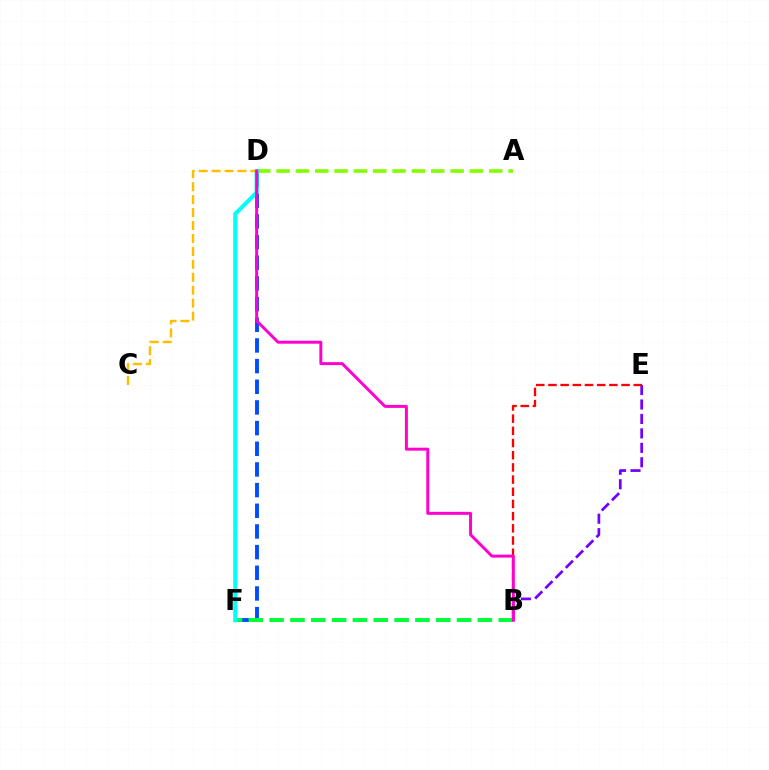{('A', 'D'): [{'color': '#84ff00', 'line_style': 'dashed', 'thickness': 2.63}], ('B', 'E'): [{'color': '#7200ff', 'line_style': 'dashed', 'thickness': 1.96}, {'color': '#ff0000', 'line_style': 'dashed', 'thickness': 1.66}], ('D', 'F'): [{'color': '#004bff', 'line_style': 'dashed', 'thickness': 2.81}, {'color': '#00fff6', 'line_style': 'solid', 'thickness': 2.96}], ('B', 'F'): [{'color': '#00ff39', 'line_style': 'dashed', 'thickness': 2.83}], ('C', 'D'): [{'color': '#ffbd00', 'line_style': 'dashed', 'thickness': 1.76}], ('B', 'D'): [{'color': '#ff00cf', 'line_style': 'solid', 'thickness': 2.13}]}